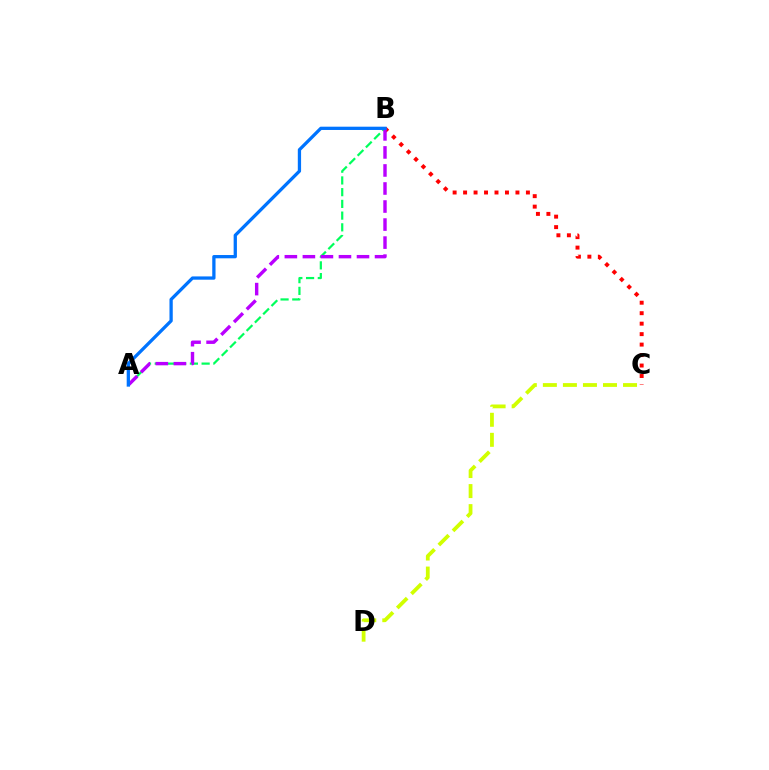{('B', 'C'): [{'color': '#ff0000', 'line_style': 'dotted', 'thickness': 2.84}], ('A', 'B'): [{'color': '#00ff5c', 'line_style': 'dashed', 'thickness': 1.59}, {'color': '#b900ff', 'line_style': 'dashed', 'thickness': 2.45}, {'color': '#0074ff', 'line_style': 'solid', 'thickness': 2.36}], ('C', 'D'): [{'color': '#d1ff00', 'line_style': 'dashed', 'thickness': 2.72}]}